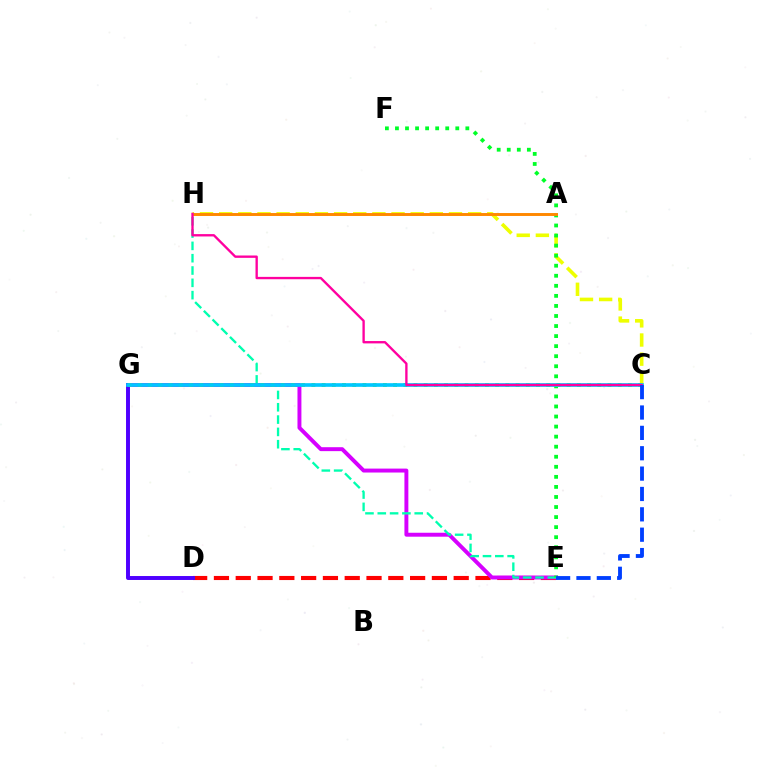{('D', 'E'): [{'color': '#ff0000', 'line_style': 'dashed', 'thickness': 2.96}], ('E', 'G'): [{'color': '#d600ff', 'line_style': 'solid', 'thickness': 2.83}], ('D', 'G'): [{'color': '#4f00ff', 'line_style': 'solid', 'thickness': 2.84}], ('E', 'H'): [{'color': '#00ffaf', 'line_style': 'dashed', 'thickness': 1.67}], ('C', 'H'): [{'color': '#eeff00', 'line_style': 'dashed', 'thickness': 2.6}, {'color': '#ff00a0', 'line_style': 'solid', 'thickness': 1.69}], ('E', 'F'): [{'color': '#00ff27', 'line_style': 'dotted', 'thickness': 2.73}], ('C', 'G'): [{'color': '#66ff00', 'line_style': 'dotted', 'thickness': 2.77}, {'color': '#00c7ff', 'line_style': 'solid', 'thickness': 2.63}], ('A', 'H'): [{'color': '#ff8800', 'line_style': 'solid', 'thickness': 2.11}], ('C', 'E'): [{'color': '#003fff', 'line_style': 'dashed', 'thickness': 2.77}]}